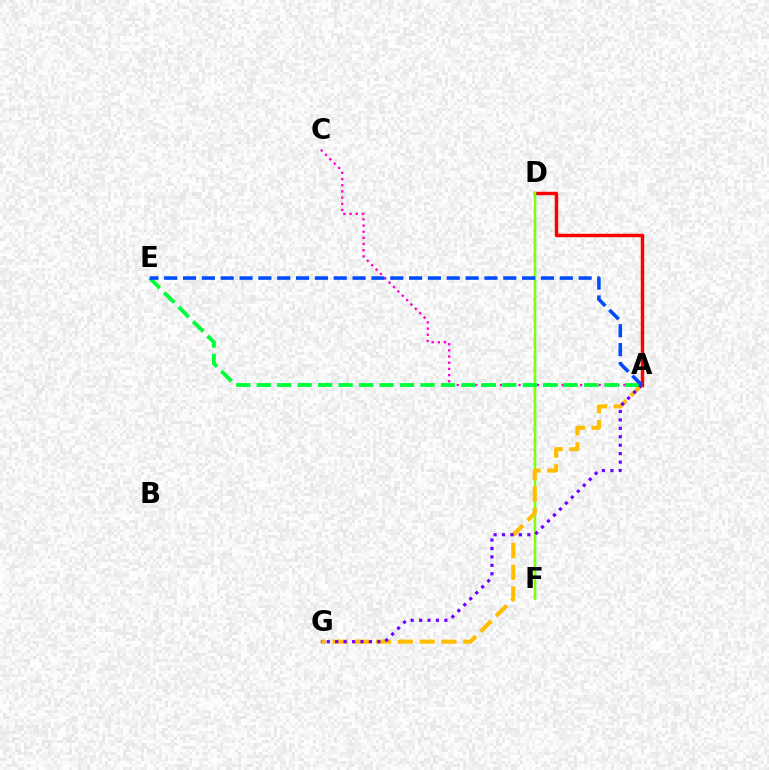{('A', 'C'): [{'color': '#ff00cf', 'line_style': 'dotted', 'thickness': 1.68}], ('A', 'D'): [{'color': '#ff0000', 'line_style': 'solid', 'thickness': 2.49}], ('D', 'F'): [{'color': '#00fff6', 'line_style': 'dashed', 'thickness': 1.65}, {'color': '#84ff00', 'line_style': 'solid', 'thickness': 1.71}], ('A', 'G'): [{'color': '#ffbd00', 'line_style': 'dashed', 'thickness': 2.96}, {'color': '#7200ff', 'line_style': 'dotted', 'thickness': 2.29}], ('A', 'E'): [{'color': '#00ff39', 'line_style': 'dashed', 'thickness': 2.78}, {'color': '#004bff', 'line_style': 'dashed', 'thickness': 2.56}]}